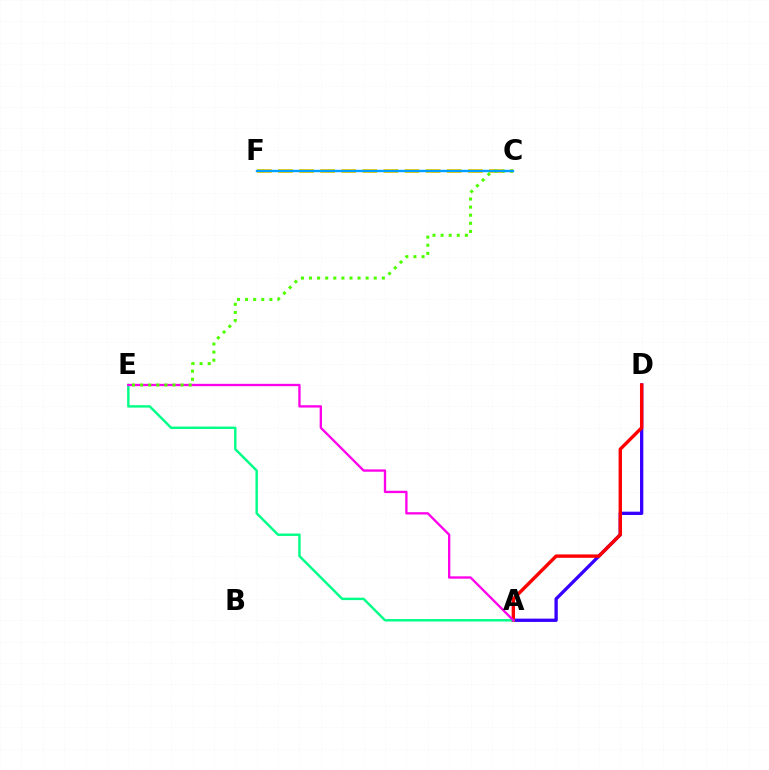{('C', 'F'): [{'color': '#ffd500', 'line_style': 'dashed', 'thickness': 2.87}, {'color': '#009eff', 'line_style': 'solid', 'thickness': 1.71}], ('A', 'D'): [{'color': '#3700ff', 'line_style': 'solid', 'thickness': 2.39}, {'color': '#ff0000', 'line_style': 'solid', 'thickness': 2.44}], ('A', 'E'): [{'color': '#00ff86', 'line_style': 'solid', 'thickness': 1.75}, {'color': '#ff00ed', 'line_style': 'solid', 'thickness': 1.68}], ('C', 'E'): [{'color': '#4fff00', 'line_style': 'dotted', 'thickness': 2.2}]}